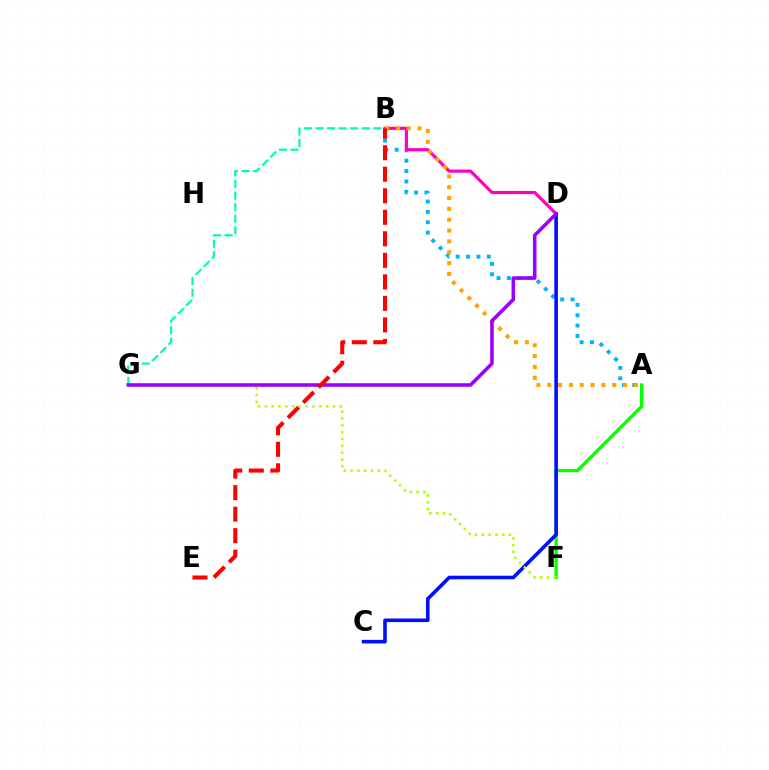{('A', 'B'): [{'color': '#00b5ff', 'line_style': 'dotted', 'thickness': 2.82}, {'color': '#ffa500', 'line_style': 'dotted', 'thickness': 2.95}], ('A', 'F'): [{'color': '#08ff00', 'line_style': 'solid', 'thickness': 2.38}], ('C', 'D'): [{'color': '#0010ff', 'line_style': 'solid', 'thickness': 2.59}], ('F', 'G'): [{'color': '#b3ff00', 'line_style': 'dotted', 'thickness': 1.85}], ('B', 'G'): [{'color': '#00ff9d', 'line_style': 'dashed', 'thickness': 1.57}], ('B', 'D'): [{'color': '#ff00bd', 'line_style': 'solid', 'thickness': 2.29}], ('D', 'G'): [{'color': '#9b00ff', 'line_style': 'solid', 'thickness': 2.57}], ('B', 'E'): [{'color': '#ff0000', 'line_style': 'dashed', 'thickness': 2.92}]}